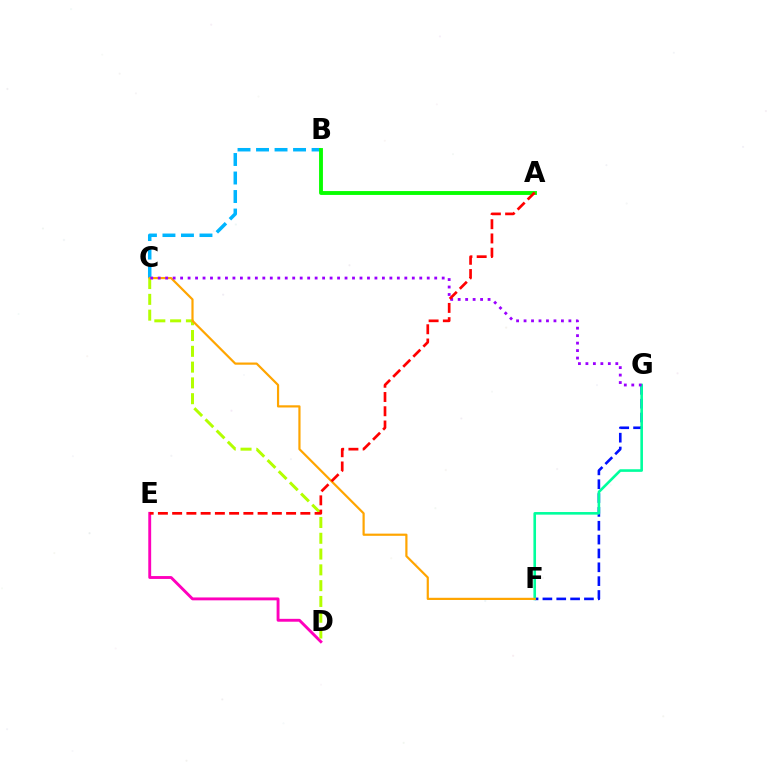{('B', 'C'): [{'color': '#00b5ff', 'line_style': 'dashed', 'thickness': 2.51}], ('A', 'B'): [{'color': '#08ff00', 'line_style': 'solid', 'thickness': 2.79}], ('F', 'G'): [{'color': '#0010ff', 'line_style': 'dashed', 'thickness': 1.88}, {'color': '#00ff9d', 'line_style': 'solid', 'thickness': 1.88}], ('D', 'E'): [{'color': '#ff00bd', 'line_style': 'solid', 'thickness': 2.08}], ('C', 'D'): [{'color': '#b3ff00', 'line_style': 'dashed', 'thickness': 2.15}], ('C', 'F'): [{'color': '#ffa500', 'line_style': 'solid', 'thickness': 1.58}], ('C', 'G'): [{'color': '#9b00ff', 'line_style': 'dotted', 'thickness': 2.03}], ('A', 'E'): [{'color': '#ff0000', 'line_style': 'dashed', 'thickness': 1.94}]}